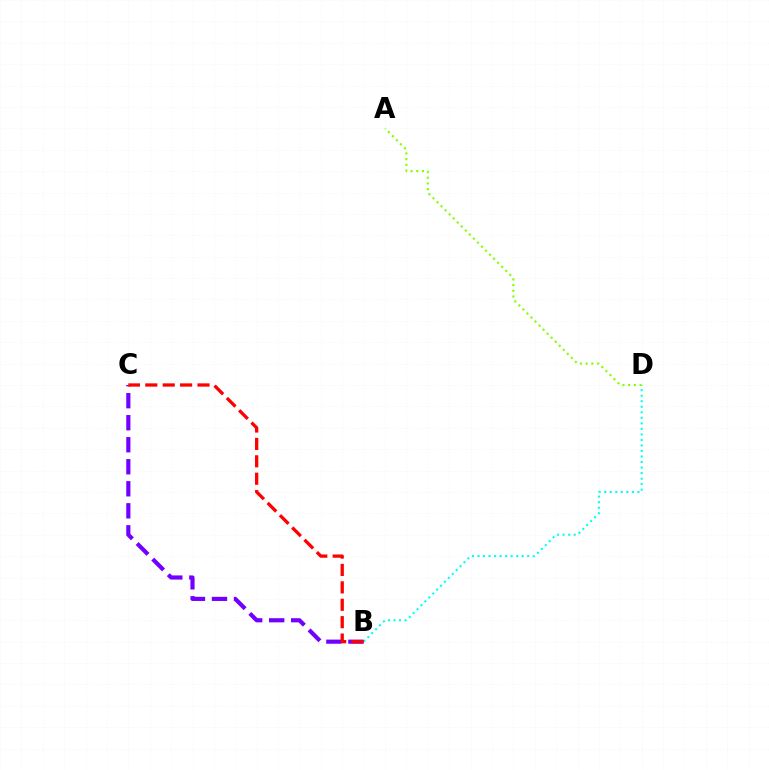{('B', 'D'): [{'color': '#00fff6', 'line_style': 'dotted', 'thickness': 1.5}], ('A', 'D'): [{'color': '#84ff00', 'line_style': 'dotted', 'thickness': 1.55}], ('B', 'C'): [{'color': '#7200ff', 'line_style': 'dashed', 'thickness': 2.99}, {'color': '#ff0000', 'line_style': 'dashed', 'thickness': 2.36}]}